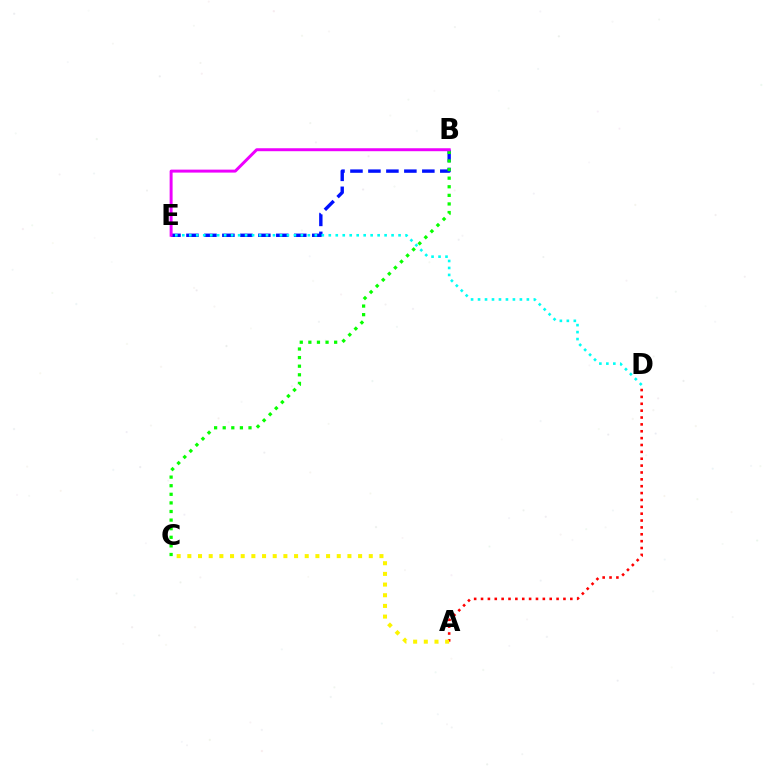{('B', 'E'): [{'color': '#0010ff', 'line_style': 'dashed', 'thickness': 2.44}, {'color': '#ee00ff', 'line_style': 'solid', 'thickness': 2.13}], ('B', 'C'): [{'color': '#08ff00', 'line_style': 'dotted', 'thickness': 2.34}], ('A', 'D'): [{'color': '#ff0000', 'line_style': 'dotted', 'thickness': 1.87}], ('D', 'E'): [{'color': '#00fff6', 'line_style': 'dotted', 'thickness': 1.9}], ('A', 'C'): [{'color': '#fcf500', 'line_style': 'dotted', 'thickness': 2.9}]}